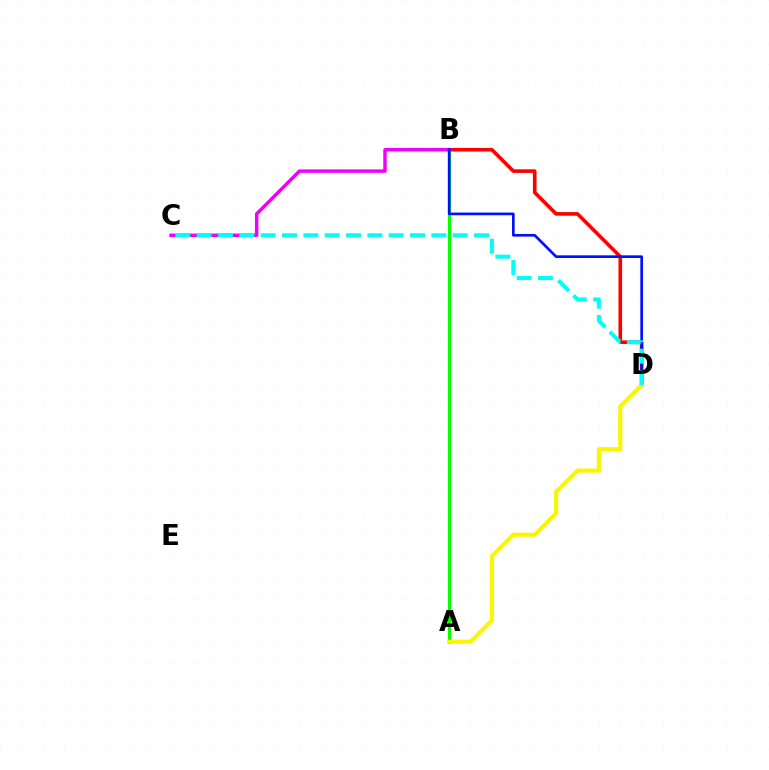{('B', 'D'): [{'color': '#ff0000', 'line_style': 'solid', 'thickness': 2.6}, {'color': '#0010ff', 'line_style': 'solid', 'thickness': 1.92}], ('A', 'B'): [{'color': '#08ff00', 'line_style': 'solid', 'thickness': 2.21}], ('B', 'C'): [{'color': '#ee00ff', 'line_style': 'solid', 'thickness': 2.48}], ('A', 'D'): [{'color': '#fcf500', 'line_style': 'solid', 'thickness': 2.98}], ('C', 'D'): [{'color': '#00fff6', 'line_style': 'dashed', 'thickness': 2.9}]}